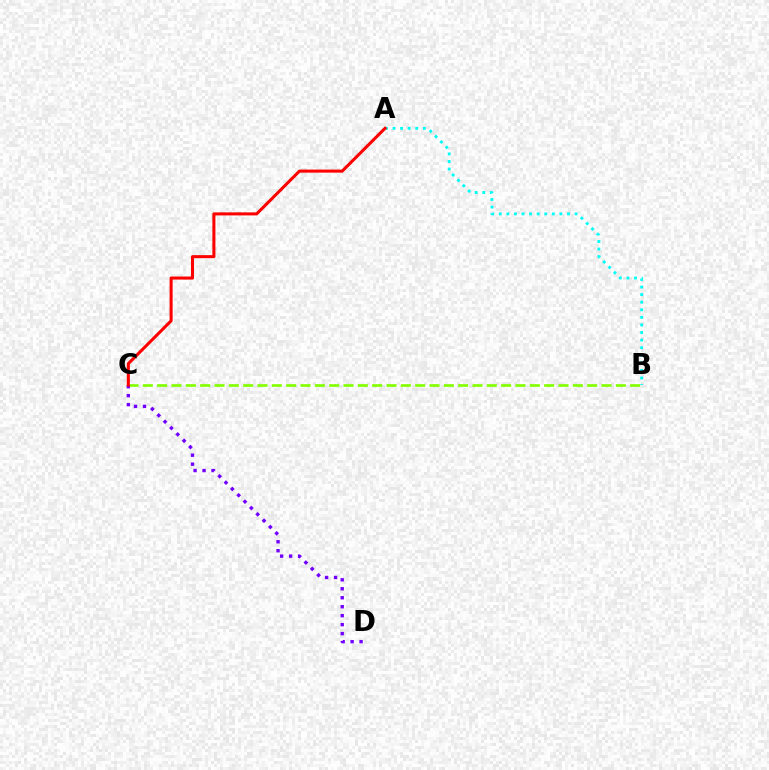{('B', 'C'): [{'color': '#84ff00', 'line_style': 'dashed', 'thickness': 1.95}], ('C', 'D'): [{'color': '#7200ff', 'line_style': 'dotted', 'thickness': 2.44}], ('A', 'B'): [{'color': '#00fff6', 'line_style': 'dotted', 'thickness': 2.06}], ('A', 'C'): [{'color': '#ff0000', 'line_style': 'solid', 'thickness': 2.2}]}